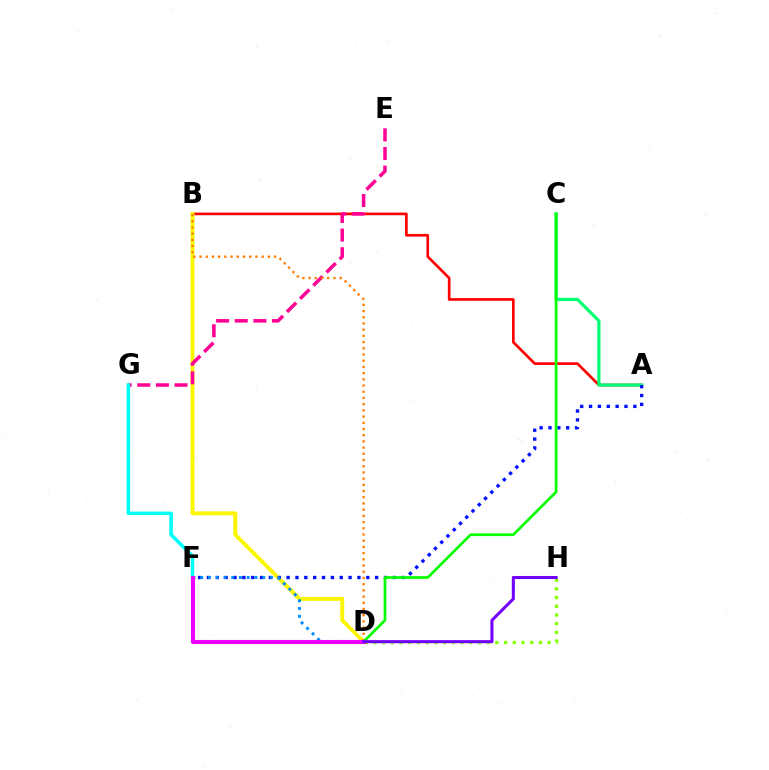{('A', 'B'): [{'color': '#ff0000', 'line_style': 'solid', 'thickness': 1.92}], ('B', 'D'): [{'color': '#fcf500', 'line_style': 'solid', 'thickness': 2.81}, {'color': '#ff7c00', 'line_style': 'dotted', 'thickness': 1.69}], ('A', 'C'): [{'color': '#00ff74', 'line_style': 'solid', 'thickness': 2.31}], ('E', 'G'): [{'color': '#ff0094', 'line_style': 'dashed', 'thickness': 2.53}], ('F', 'G'): [{'color': '#00fff6', 'line_style': 'solid', 'thickness': 2.54}], ('A', 'F'): [{'color': '#0010ff', 'line_style': 'dotted', 'thickness': 2.41}], ('C', 'D'): [{'color': '#08ff00', 'line_style': 'solid', 'thickness': 1.96}], ('D', 'H'): [{'color': '#84ff00', 'line_style': 'dotted', 'thickness': 2.37}, {'color': '#7200ff', 'line_style': 'solid', 'thickness': 2.2}], ('D', 'F'): [{'color': '#008cff', 'line_style': 'dotted', 'thickness': 2.1}, {'color': '#ee00ff', 'line_style': 'solid', 'thickness': 2.94}]}